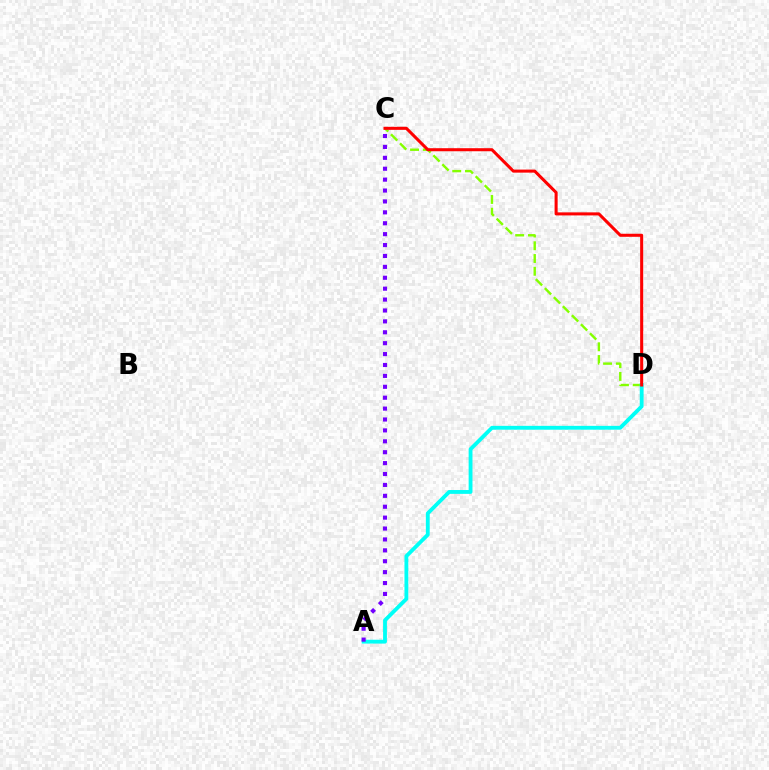{('C', 'D'): [{'color': '#84ff00', 'line_style': 'dashed', 'thickness': 1.73}, {'color': '#ff0000', 'line_style': 'solid', 'thickness': 2.19}], ('A', 'D'): [{'color': '#00fff6', 'line_style': 'solid', 'thickness': 2.76}], ('A', 'C'): [{'color': '#7200ff', 'line_style': 'dotted', 'thickness': 2.96}]}